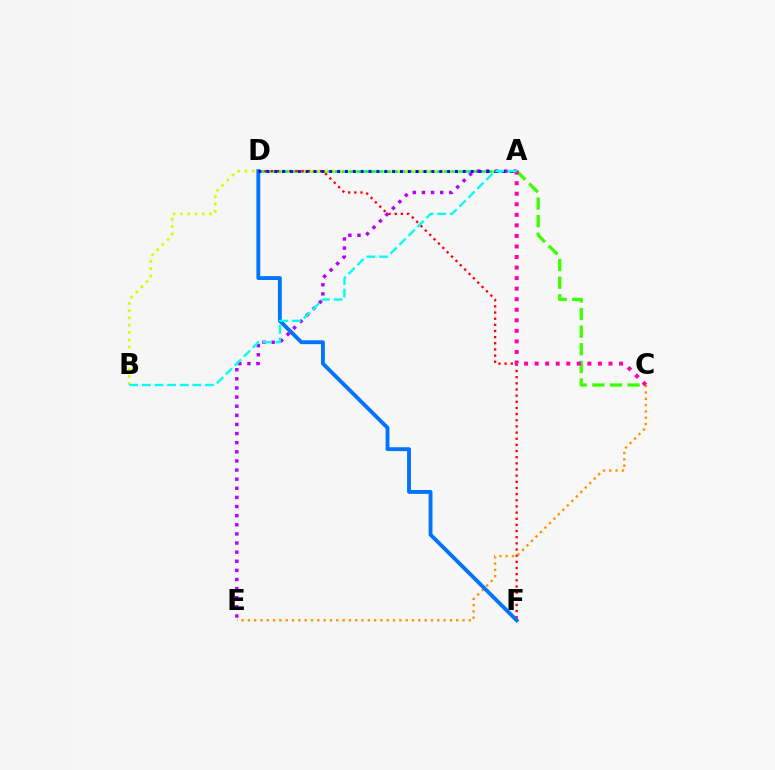{('A', 'C'): [{'color': '#3dff00', 'line_style': 'dashed', 'thickness': 2.39}, {'color': '#ff00ac', 'line_style': 'dotted', 'thickness': 2.87}], ('A', 'D'): [{'color': '#00ff5c', 'line_style': 'solid', 'thickness': 1.95}, {'color': '#2500ff', 'line_style': 'dotted', 'thickness': 2.14}], ('A', 'B'): [{'color': '#d1ff00', 'line_style': 'dotted', 'thickness': 1.98}, {'color': '#00fff6', 'line_style': 'dashed', 'thickness': 1.71}], ('A', 'E'): [{'color': '#b900ff', 'line_style': 'dotted', 'thickness': 2.48}], ('D', 'F'): [{'color': '#ff0000', 'line_style': 'dotted', 'thickness': 1.67}, {'color': '#0074ff', 'line_style': 'solid', 'thickness': 2.78}], ('C', 'E'): [{'color': '#ff9400', 'line_style': 'dotted', 'thickness': 1.72}]}